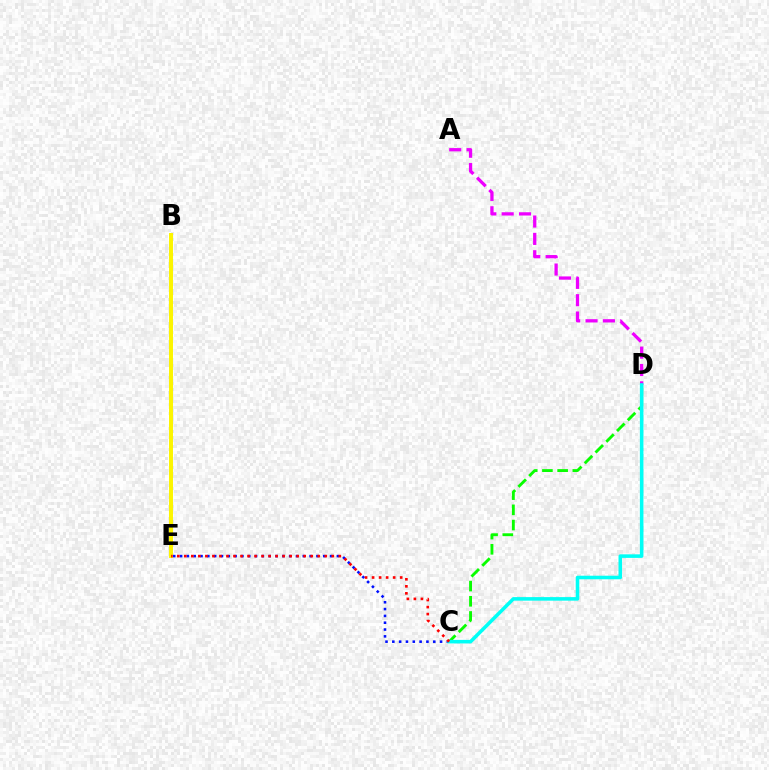{('A', 'D'): [{'color': '#ee00ff', 'line_style': 'dashed', 'thickness': 2.36}], ('C', 'D'): [{'color': '#08ff00', 'line_style': 'dashed', 'thickness': 2.07}, {'color': '#00fff6', 'line_style': 'solid', 'thickness': 2.56}], ('C', 'E'): [{'color': '#0010ff', 'line_style': 'dotted', 'thickness': 1.85}, {'color': '#ff0000', 'line_style': 'dotted', 'thickness': 1.91}], ('B', 'E'): [{'color': '#fcf500', 'line_style': 'solid', 'thickness': 2.86}]}